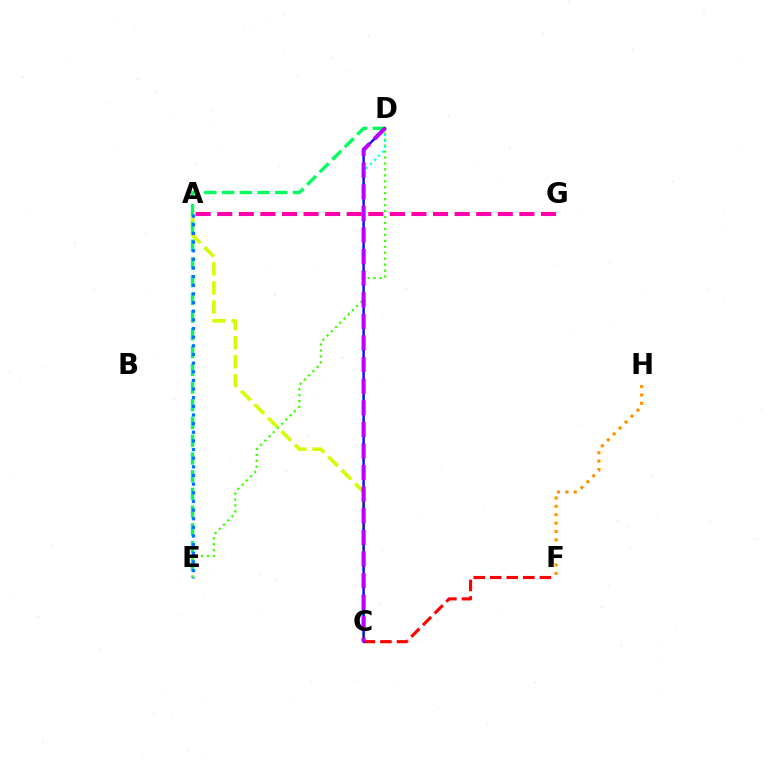{('A', 'C'): [{'color': '#d1ff00', 'line_style': 'dashed', 'thickness': 2.59}], ('D', 'E'): [{'color': '#00ff5c', 'line_style': 'dashed', 'thickness': 2.41}, {'color': '#3dff00', 'line_style': 'dotted', 'thickness': 1.62}], ('F', 'H'): [{'color': '#ff9400', 'line_style': 'dotted', 'thickness': 2.28}], ('A', 'E'): [{'color': '#0074ff', 'line_style': 'dotted', 'thickness': 2.35}], ('C', 'D'): [{'color': '#00fff6', 'line_style': 'dotted', 'thickness': 1.56}, {'color': '#2500ff', 'line_style': 'solid', 'thickness': 1.73}, {'color': '#b900ff', 'line_style': 'dashed', 'thickness': 2.93}], ('C', 'F'): [{'color': '#ff0000', 'line_style': 'dashed', 'thickness': 2.25}], ('A', 'G'): [{'color': '#ff00ac', 'line_style': 'dashed', 'thickness': 2.93}]}